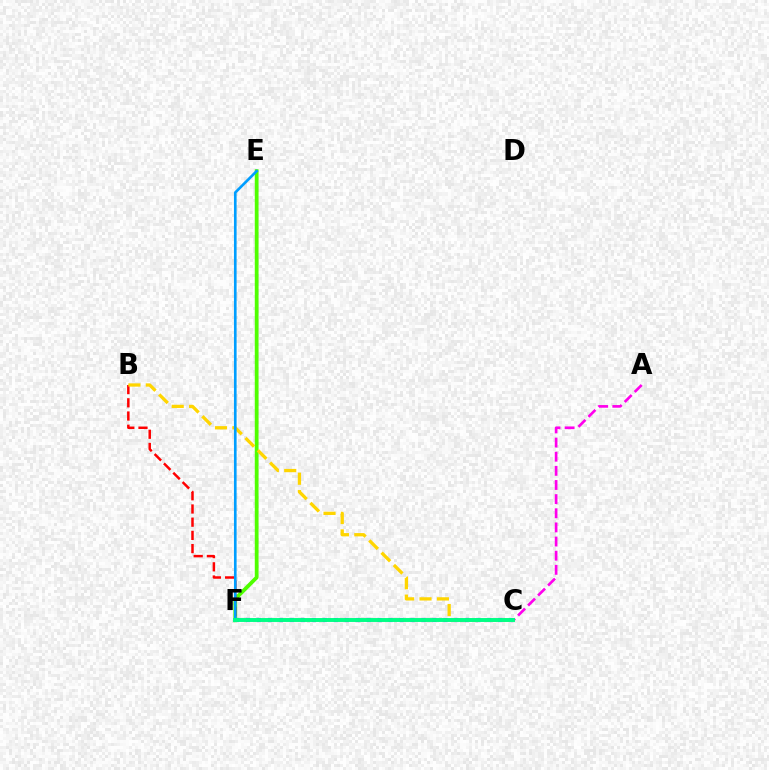{('C', 'F'): [{'color': '#3700ff', 'line_style': 'dotted', 'thickness': 2.98}, {'color': '#00ff86', 'line_style': 'solid', 'thickness': 2.83}], ('E', 'F'): [{'color': '#4fff00', 'line_style': 'solid', 'thickness': 2.72}, {'color': '#009eff', 'line_style': 'solid', 'thickness': 1.91}], ('B', 'F'): [{'color': '#ff0000', 'line_style': 'dashed', 'thickness': 1.79}], ('B', 'C'): [{'color': '#ffd500', 'line_style': 'dashed', 'thickness': 2.36}], ('A', 'C'): [{'color': '#ff00ed', 'line_style': 'dashed', 'thickness': 1.92}]}